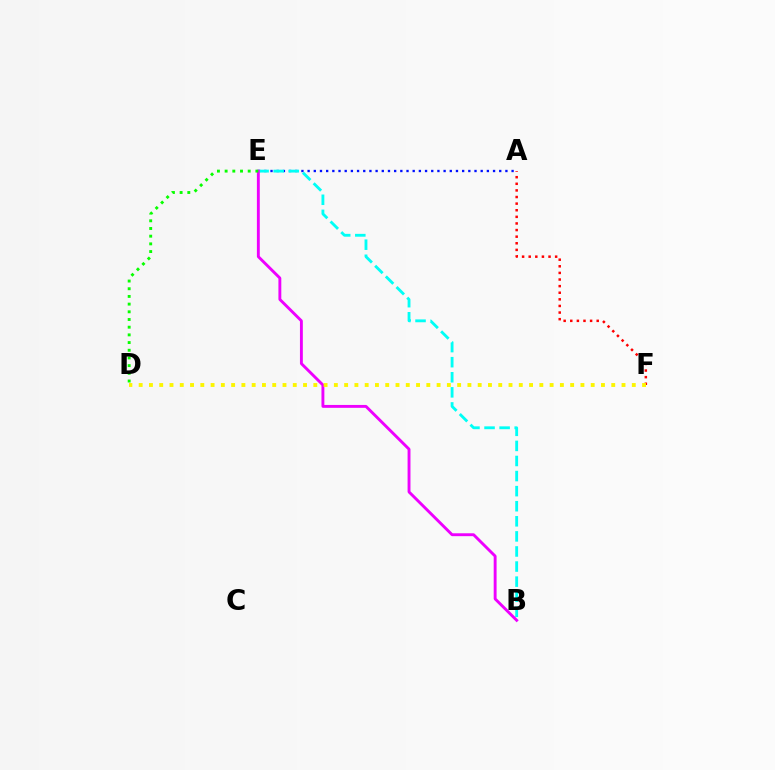{('A', 'E'): [{'color': '#0010ff', 'line_style': 'dotted', 'thickness': 1.68}], ('B', 'E'): [{'color': '#00fff6', 'line_style': 'dashed', 'thickness': 2.05}, {'color': '#ee00ff', 'line_style': 'solid', 'thickness': 2.08}], ('A', 'F'): [{'color': '#ff0000', 'line_style': 'dotted', 'thickness': 1.8}], ('D', 'E'): [{'color': '#08ff00', 'line_style': 'dotted', 'thickness': 2.09}], ('D', 'F'): [{'color': '#fcf500', 'line_style': 'dotted', 'thickness': 2.79}]}